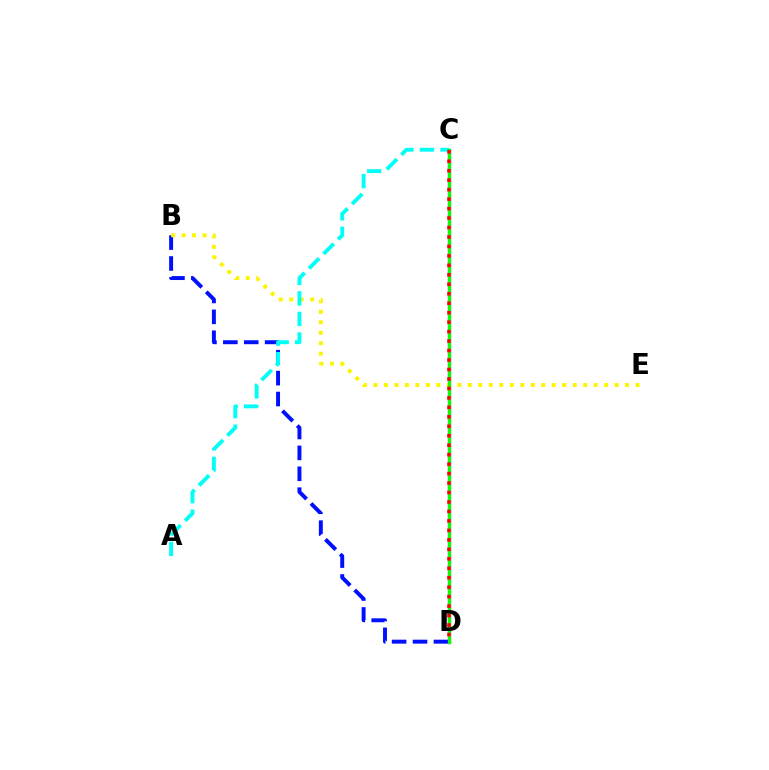{('B', 'D'): [{'color': '#0010ff', 'line_style': 'dashed', 'thickness': 2.84}], ('C', 'D'): [{'color': '#ee00ff', 'line_style': 'solid', 'thickness': 2.4}, {'color': '#08ff00', 'line_style': 'solid', 'thickness': 2.28}, {'color': '#ff0000', 'line_style': 'dotted', 'thickness': 2.57}], ('B', 'E'): [{'color': '#fcf500', 'line_style': 'dotted', 'thickness': 2.85}], ('A', 'C'): [{'color': '#00fff6', 'line_style': 'dashed', 'thickness': 2.79}]}